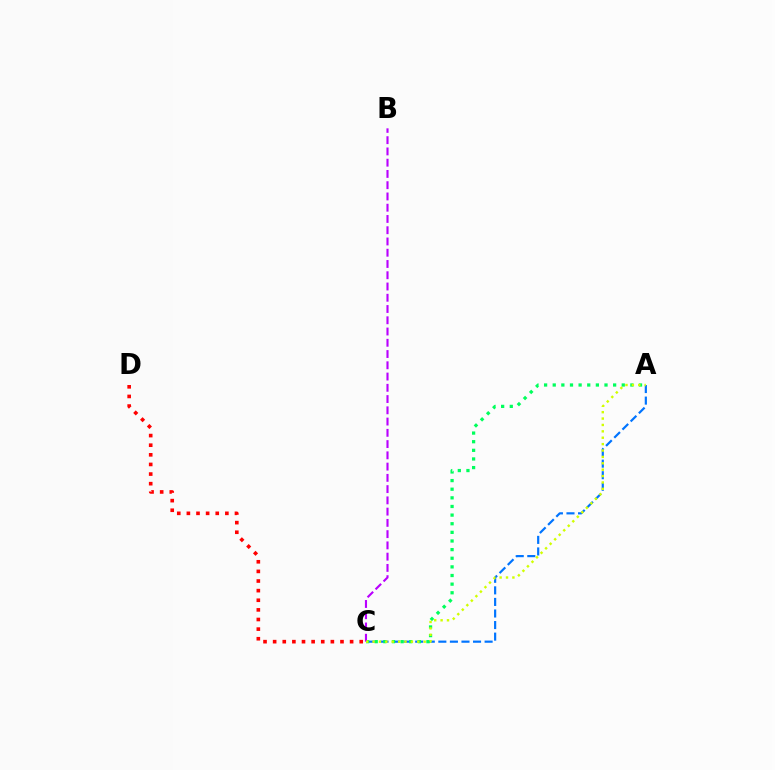{('A', 'C'): [{'color': '#0074ff', 'line_style': 'dashed', 'thickness': 1.57}, {'color': '#00ff5c', 'line_style': 'dotted', 'thickness': 2.34}, {'color': '#d1ff00', 'line_style': 'dotted', 'thickness': 1.74}], ('B', 'C'): [{'color': '#b900ff', 'line_style': 'dashed', 'thickness': 1.53}], ('C', 'D'): [{'color': '#ff0000', 'line_style': 'dotted', 'thickness': 2.61}]}